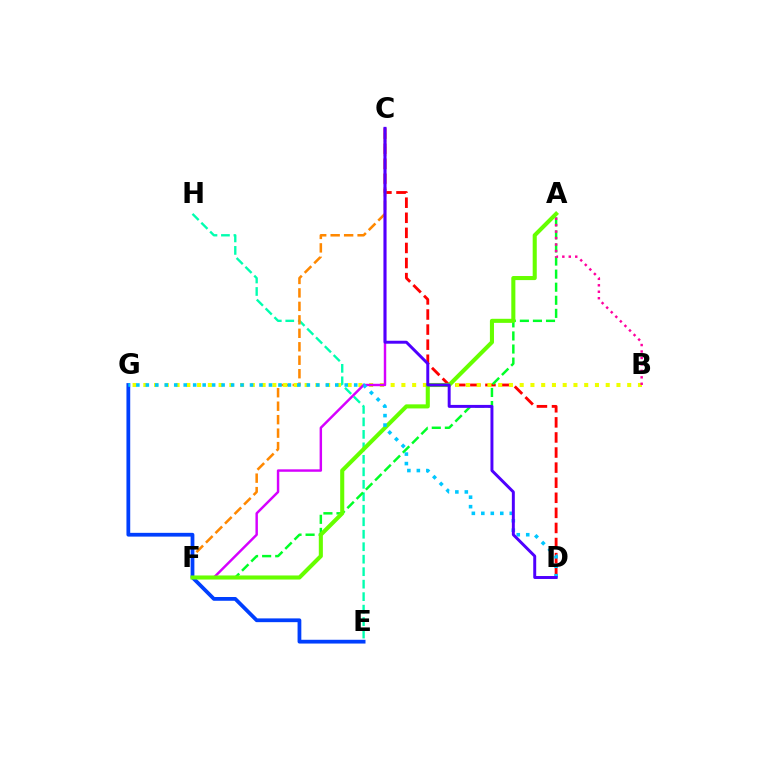{('E', 'H'): [{'color': '#00ffaf', 'line_style': 'dashed', 'thickness': 1.7}], ('C', 'D'): [{'color': '#ff0000', 'line_style': 'dashed', 'thickness': 2.05}, {'color': '#4f00ff', 'line_style': 'solid', 'thickness': 2.13}], ('A', 'F'): [{'color': '#00ff27', 'line_style': 'dashed', 'thickness': 1.78}, {'color': '#66ff00', 'line_style': 'solid', 'thickness': 2.94}], ('C', 'F'): [{'color': '#ff8800', 'line_style': 'dashed', 'thickness': 1.83}, {'color': '#d600ff', 'line_style': 'solid', 'thickness': 1.76}], ('B', 'G'): [{'color': '#eeff00', 'line_style': 'dotted', 'thickness': 2.92}], ('E', 'G'): [{'color': '#003fff', 'line_style': 'solid', 'thickness': 2.71}], ('A', 'B'): [{'color': '#ff00a0', 'line_style': 'dotted', 'thickness': 1.75}], ('D', 'G'): [{'color': '#00c7ff', 'line_style': 'dotted', 'thickness': 2.57}]}